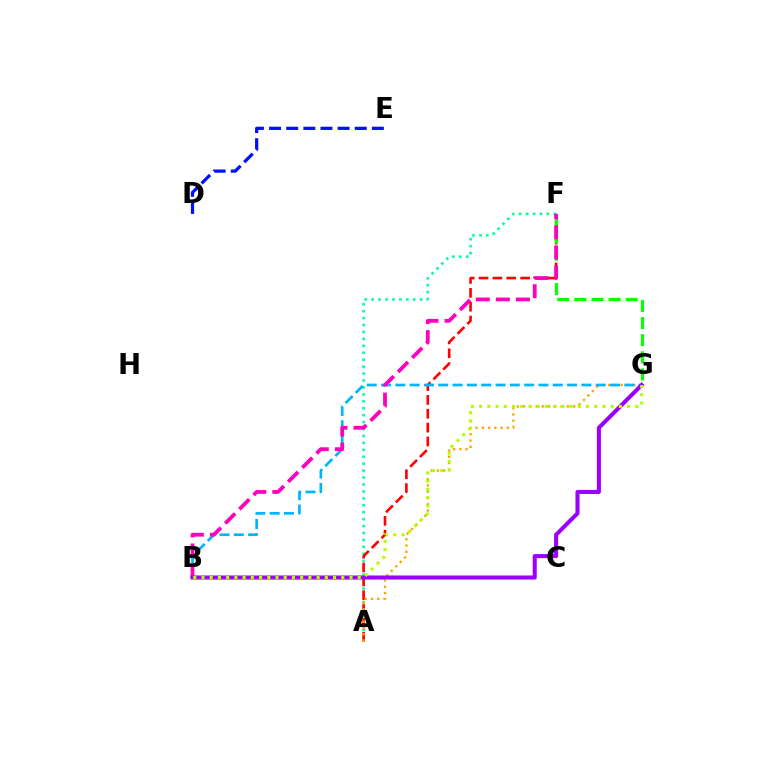{('A', 'F'): [{'color': '#00ff9d', 'line_style': 'dotted', 'thickness': 1.88}, {'color': '#ff0000', 'line_style': 'dashed', 'thickness': 1.88}], ('A', 'G'): [{'color': '#ffa500', 'line_style': 'dotted', 'thickness': 1.7}], ('B', 'G'): [{'color': '#00b5ff', 'line_style': 'dashed', 'thickness': 1.94}, {'color': '#9b00ff', 'line_style': 'solid', 'thickness': 2.92}, {'color': '#b3ff00', 'line_style': 'dotted', 'thickness': 2.23}], ('F', 'G'): [{'color': '#08ff00', 'line_style': 'dashed', 'thickness': 2.33}], ('B', 'F'): [{'color': '#ff00bd', 'line_style': 'dashed', 'thickness': 2.72}], ('D', 'E'): [{'color': '#0010ff', 'line_style': 'dashed', 'thickness': 2.33}]}